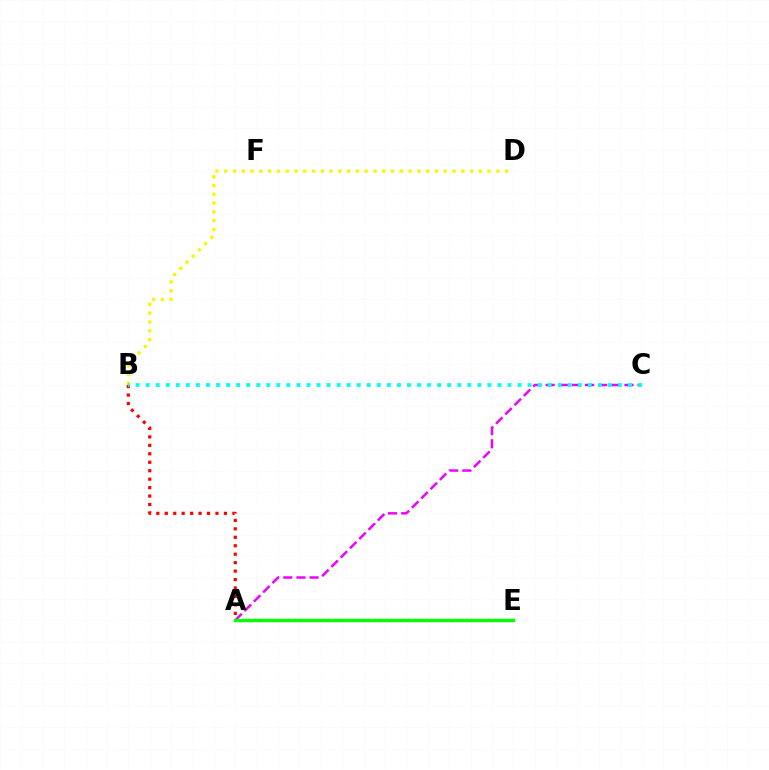{('A', 'E'): [{'color': '#0010ff', 'line_style': 'dotted', 'thickness': 1.55}, {'color': '#08ff00', 'line_style': 'solid', 'thickness': 2.44}], ('A', 'B'): [{'color': '#ff0000', 'line_style': 'dotted', 'thickness': 2.3}], ('B', 'D'): [{'color': '#fcf500', 'line_style': 'dotted', 'thickness': 2.38}], ('A', 'C'): [{'color': '#ee00ff', 'line_style': 'dashed', 'thickness': 1.78}], ('B', 'C'): [{'color': '#00fff6', 'line_style': 'dotted', 'thickness': 2.73}]}